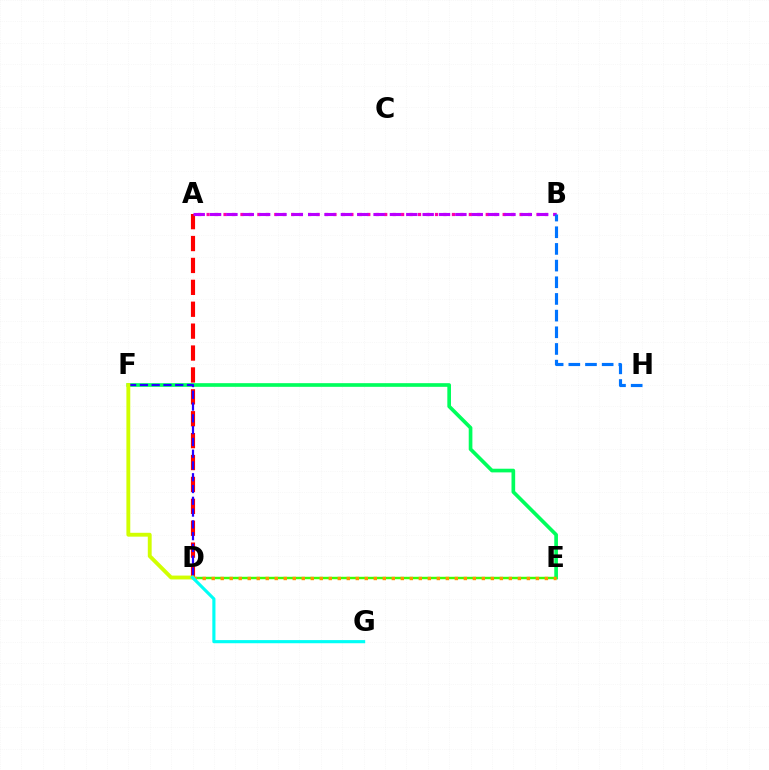{('E', 'F'): [{'color': '#00ff5c', 'line_style': 'solid', 'thickness': 2.64}], ('D', 'E'): [{'color': '#3dff00', 'line_style': 'solid', 'thickness': 1.74}, {'color': '#ff9400', 'line_style': 'dotted', 'thickness': 2.45}], ('A', 'D'): [{'color': '#ff0000', 'line_style': 'dashed', 'thickness': 2.97}], ('A', 'B'): [{'color': '#ff00ac', 'line_style': 'dotted', 'thickness': 2.3}, {'color': '#b900ff', 'line_style': 'dashed', 'thickness': 2.22}], ('D', 'F'): [{'color': '#2500ff', 'line_style': 'dashed', 'thickness': 1.6}, {'color': '#d1ff00', 'line_style': 'solid', 'thickness': 2.78}], ('B', 'H'): [{'color': '#0074ff', 'line_style': 'dashed', 'thickness': 2.27}], ('D', 'G'): [{'color': '#00fff6', 'line_style': 'solid', 'thickness': 2.26}]}